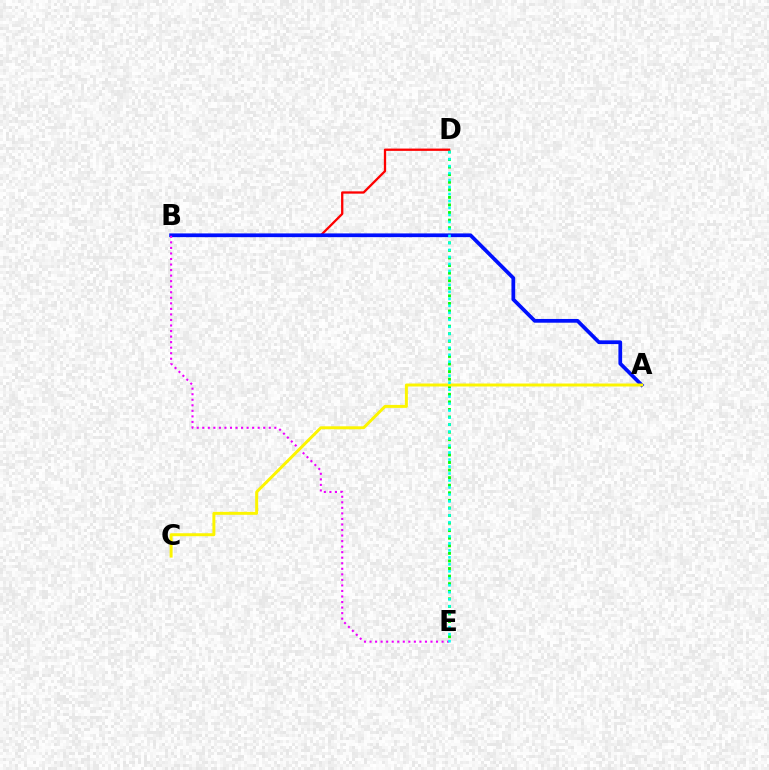{('D', 'E'): [{'color': '#08ff00', 'line_style': 'dotted', 'thickness': 2.06}, {'color': '#00fff6', 'line_style': 'dotted', 'thickness': 1.9}], ('B', 'D'): [{'color': '#ff0000', 'line_style': 'solid', 'thickness': 1.65}], ('A', 'B'): [{'color': '#0010ff', 'line_style': 'solid', 'thickness': 2.69}], ('B', 'E'): [{'color': '#ee00ff', 'line_style': 'dotted', 'thickness': 1.51}], ('A', 'C'): [{'color': '#fcf500', 'line_style': 'solid', 'thickness': 2.13}]}